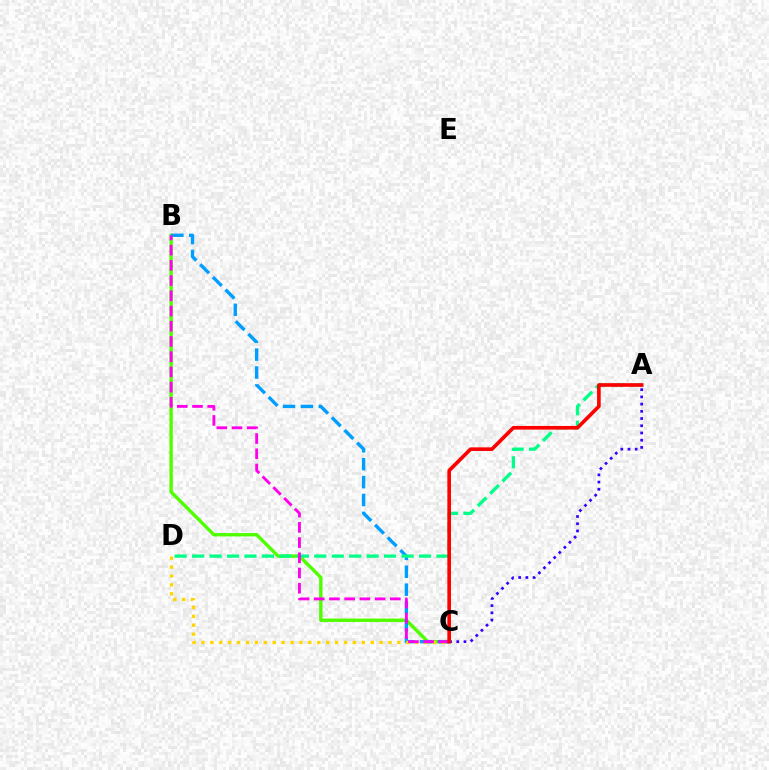{('B', 'C'): [{'color': '#4fff00', 'line_style': 'solid', 'thickness': 2.44}, {'color': '#009eff', 'line_style': 'dashed', 'thickness': 2.43}, {'color': '#ff00ed', 'line_style': 'dashed', 'thickness': 2.07}], ('C', 'D'): [{'color': '#ffd500', 'line_style': 'dotted', 'thickness': 2.42}], ('A', 'D'): [{'color': '#00ff86', 'line_style': 'dashed', 'thickness': 2.37}], ('A', 'C'): [{'color': '#3700ff', 'line_style': 'dotted', 'thickness': 1.96}, {'color': '#ff0000', 'line_style': 'solid', 'thickness': 2.61}]}